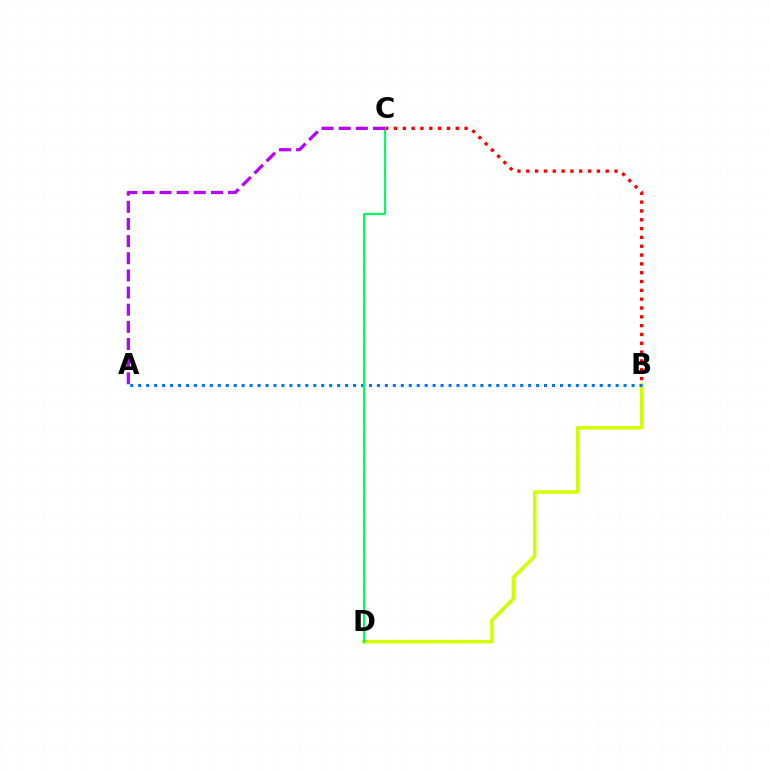{('B', 'D'): [{'color': '#d1ff00', 'line_style': 'solid', 'thickness': 2.54}], ('A', 'B'): [{'color': '#0074ff', 'line_style': 'dotted', 'thickness': 2.16}], ('B', 'C'): [{'color': '#ff0000', 'line_style': 'dotted', 'thickness': 2.4}], ('C', 'D'): [{'color': '#00ff5c', 'line_style': 'solid', 'thickness': 1.55}], ('A', 'C'): [{'color': '#b900ff', 'line_style': 'dashed', 'thickness': 2.33}]}